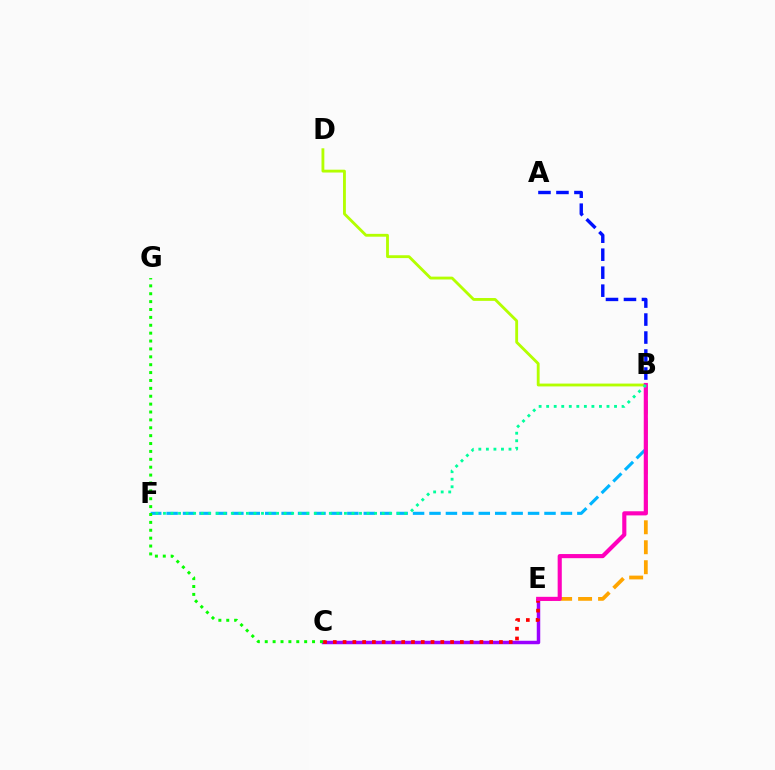{('C', 'E'): [{'color': '#9b00ff', 'line_style': 'solid', 'thickness': 2.5}, {'color': '#ff0000', 'line_style': 'dotted', 'thickness': 2.66}], ('B', 'E'): [{'color': '#ffa500', 'line_style': 'dashed', 'thickness': 2.71}, {'color': '#ff00bd', 'line_style': 'solid', 'thickness': 2.97}], ('B', 'F'): [{'color': '#00b5ff', 'line_style': 'dashed', 'thickness': 2.23}, {'color': '#00ff9d', 'line_style': 'dotted', 'thickness': 2.05}], ('B', 'D'): [{'color': '#b3ff00', 'line_style': 'solid', 'thickness': 2.04}], ('A', 'B'): [{'color': '#0010ff', 'line_style': 'dashed', 'thickness': 2.44}], ('C', 'G'): [{'color': '#08ff00', 'line_style': 'dotted', 'thickness': 2.14}]}